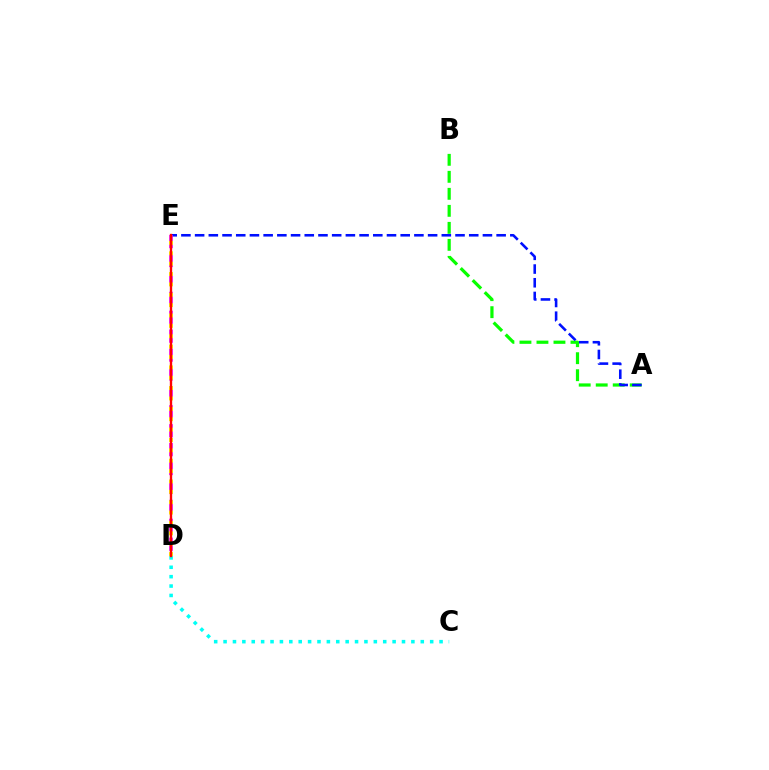{('A', 'B'): [{'color': '#08ff00', 'line_style': 'dashed', 'thickness': 2.31}], ('A', 'E'): [{'color': '#0010ff', 'line_style': 'dashed', 'thickness': 1.86}], ('D', 'E'): [{'color': '#ee00ff', 'line_style': 'dashed', 'thickness': 2.57}, {'color': '#fcf500', 'line_style': 'dotted', 'thickness': 2.82}, {'color': '#ff0000', 'line_style': 'solid', 'thickness': 1.7}], ('C', 'D'): [{'color': '#00fff6', 'line_style': 'dotted', 'thickness': 2.55}]}